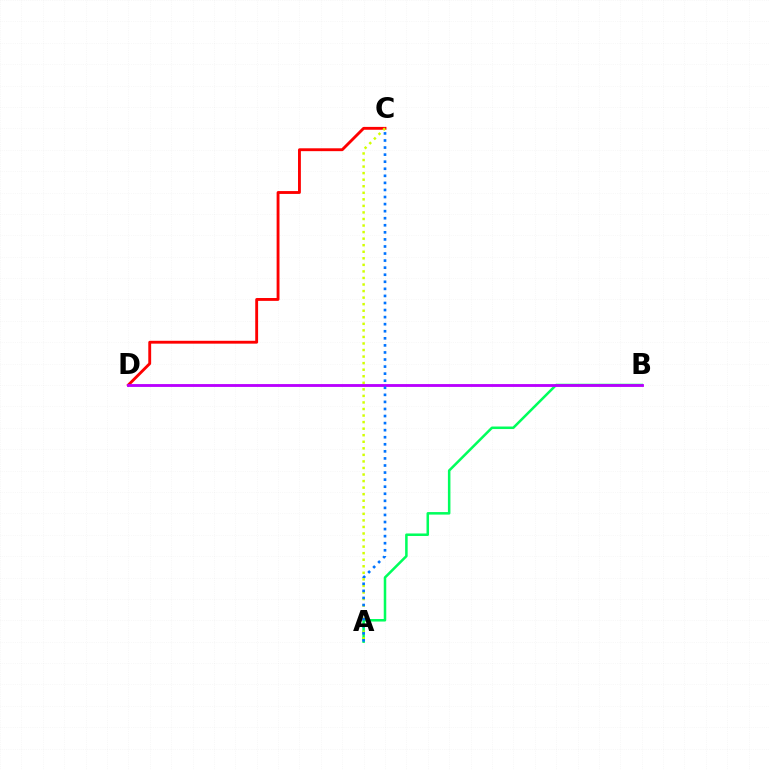{('A', 'B'): [{'color': '#00ff5c', 'line_style': 'solid', 'thickness': 1.82}], ('C', 'D'): [{'color': '#ff0000', 'line_style': 'solid', 'thickness': 2.06}], ('A', 'C'): [{'color': '#d1ff00', 'line_style': 'dotted', 'thickness': 1.78}, {'color': '#0074ff', 'line_style': 'dotted', 'thickness': 1.92}], ('B', 'D'): [{'color': '#b900ff', 'line_style': 'solid', 'thickness': 2.05}]}